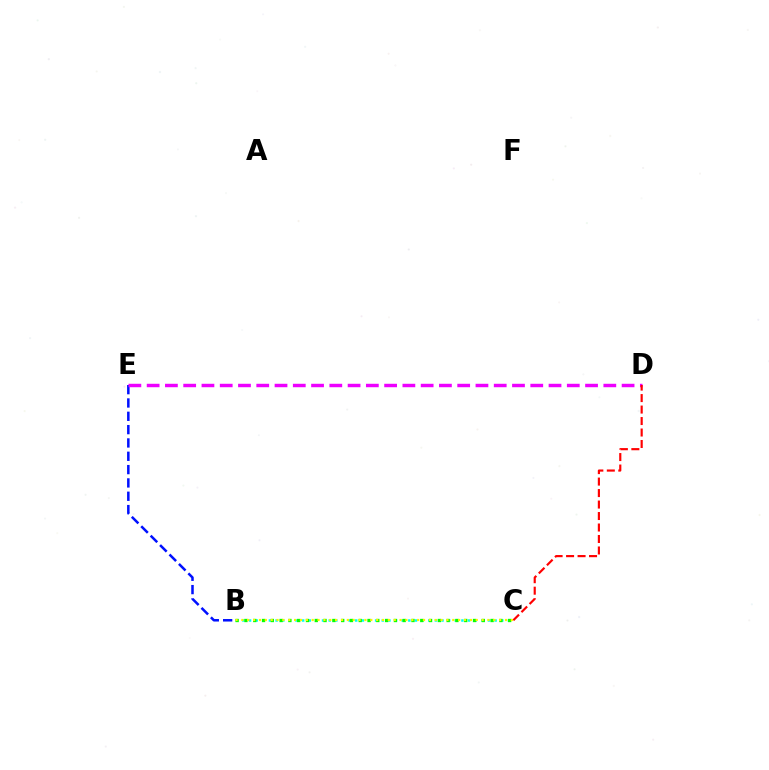{('B', 'C'): [{'color': '#00fff6', 'line_style': 'dotted', 'thickness': 1.8}, {'color': '#08ff00', 'line_style': 'dotted', 'thickness': 2.39}, {'color': '#fcf500', 'line_style': 'dotted', 'thickness': 1.59}], ('B', 'E'): [{'color': '#0010ff', 'line_style': 'dashed', 'thickness': 1.81}], ('D', 'E'): [{'color': '#ee00ff', 'line_style': 'dashed', 'thickness': 2.48}], ('C', 'D'): [{'color': '#ff0000', 'line_style': 'dashed', 'thickness': 1.56}]}